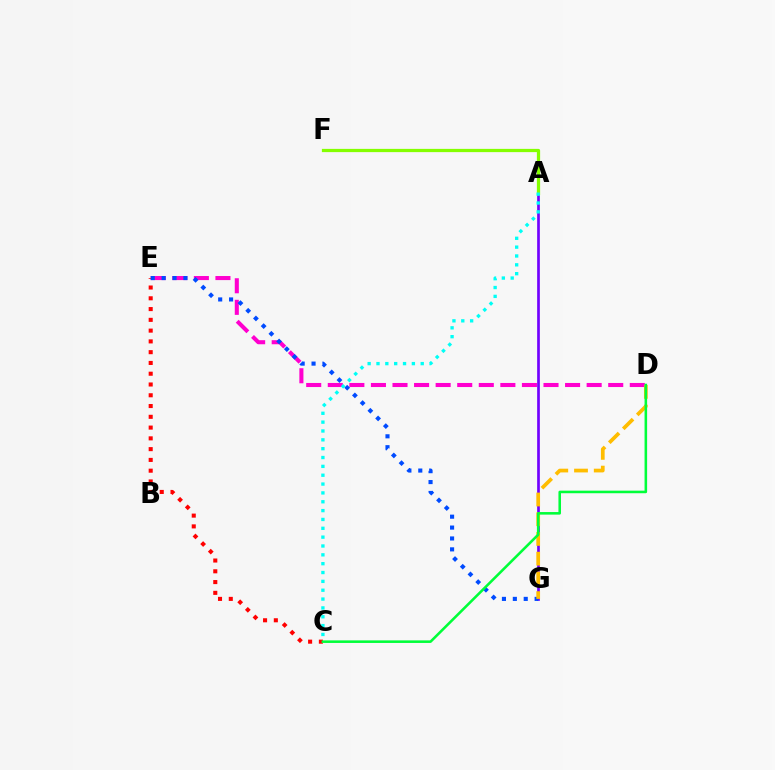{('A', 'G'): [{'color': '#7200ff', 'line_style': 'solid', 'thickness': 1.94}], ('D', 'E'): [{'color': '#ff00cf', 'line_style': 'dashed', 'thickness': 2.93}], ('A', 'F'): [{'color': '#84ff00', 'line_style': 'solid', 'thickness': 2.34}], ('C', 'E'): [{'color': '#ff0000', 'line_style': 'dotted', 'thickness': 2.93}], ('E', 'G'): [{'color': '#004bff', 'line_style': 'dotted', 'thickness': 2.96}], ('D', 'G'): [{'color': '#ffbd00', 'line_style': 'dashed', 'thickness': 2.68}], ('A', 'C'): [{'color': '#00fff6', 'line_style': 'dotted', 'thickness': 2.4}], ('C', 'D'): [{'color': '#00ff39', 'line_style': 'solid', 'thickness': 1.85}]}